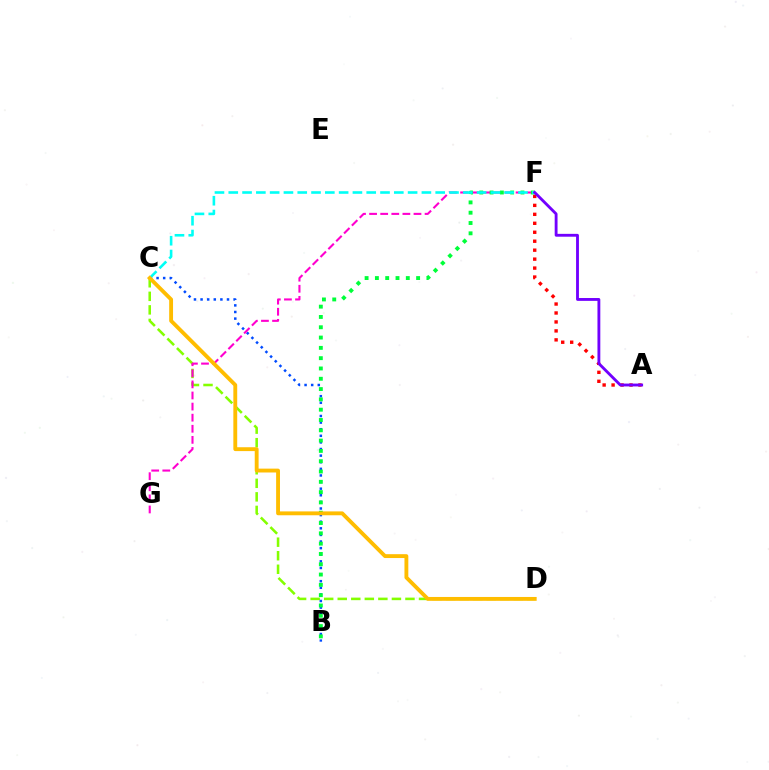{('C', 'D'): [{'color': '#84ff00', 'line_style': 'dashed', 'thickness': 1.84}, {'color': '#ffbd00', 'line_style': 'solid', 'thickness': 2.78}], ('B', 'C'): [{'color': '#004bff', 'line_style': 'dotted', 'thickness': 1.8}], ('A', 'F'): [{'color': '#ff0000', 'line_style': 'dotted', 'thickness': 2.43}, {'color': '#7200ff', 'line_style': 'solid', 'thickness': 2.05}], ('F', 'G'): [{'color': '#ff00cf', 'line_style': 'dashed', 'thickness': 1.51}], ('B', 'F'): [{'color': '#00ff39', 'line_style': 'dotted', 'thickness': 2.8}], ('C', 'F'): [{'color': '#00fff6', 'line_style': 'dashed', 'thickness': 1.87}]}